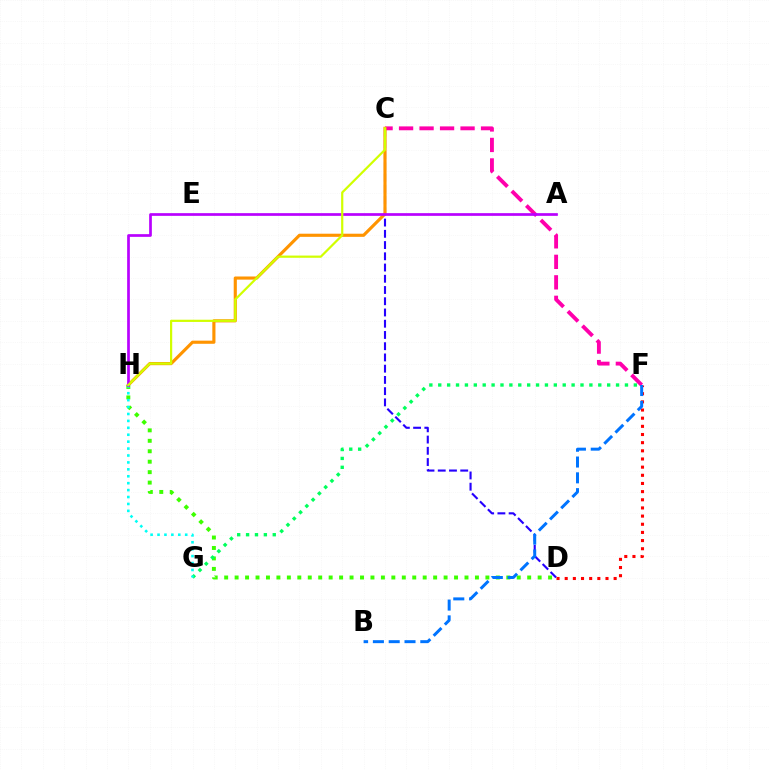{('C', 'D'): [{'color': '#2500ff', 'line_style': 'dashed', 'thickness': 1.53}], ('D', 'F'): [{'color': '#ff0000', 'line_style': 'dotted', 'thickness': 2.22}], ('D', 'H'): [{'color': '#3dff00', 'line_style': 'dotted', 'thickness': 2.84}], ('C', 'F'): [{'color': '#ff00ac', 'line_style': 'dashed', 'thickness': 2.78}], ('B', 'F'): [{'color': '#0074ff', 'line_style': 'dashed', 'thickness': 2.15}], ('F', 'G'): [{'color': '#00ff5c', 'line_style': 'dotted', 'thickness': 2.42}], ('C', 'H'): [{'color': '#ff9400', 'line_style': 'solid', 'thickness': 2.26}, {'color': '#d1ff00', 'line_style': 'solid', 'thickness': 1.59}], ('G', 'H'): [{'color': '#00fff6', 'line_style': 'dotted', 'thickness': 1.88}], ('A', 'H'): [{'color': '#b900ff', 'line_style': 'solid', 'thickness': 1.94}]}